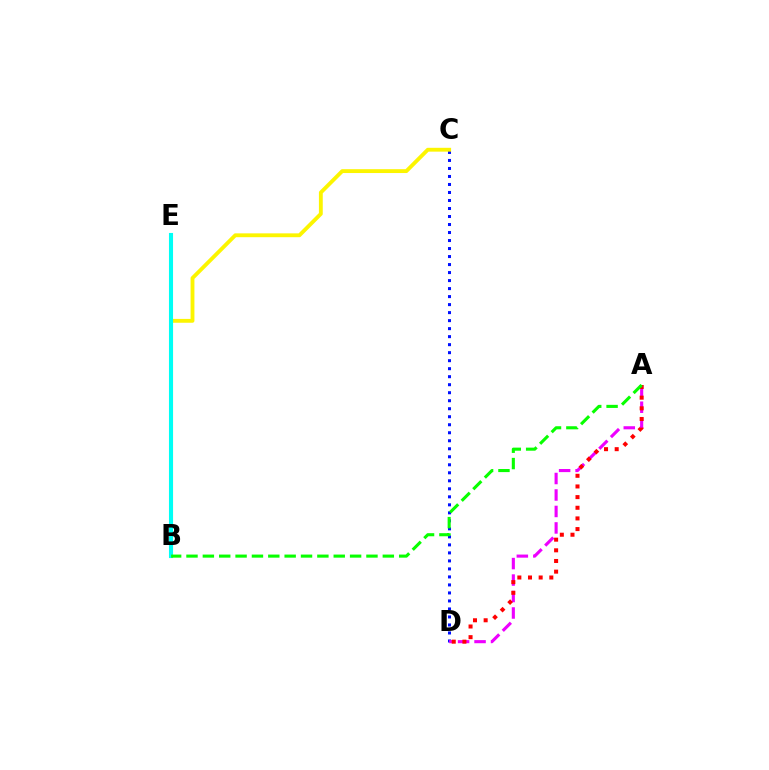{('C', 'D'): [{'color': '#0010ff', 'line_style': 'dotted', 'thickness': 2.18}], ('A', 'D'): [{'color': '#ee00ff', 'line_style': 'dashed', 'thickness': 2.24}, {'color': '#ff0000', 'line_style': 'dotted', 'thickness': 2.9}], ('B', 'C'): [{'color': '#fcf500', 'line_style': 'solid', 'thickness': 2.77}], ('B', 'E'): [{'color': '#00fff6', 'line_style': 'solid', 'thickness': 2.94}], ('A', 'B'): [{'color': '#08ff00', 'line_style': 'dashed', 'thickness': 2.22}]}